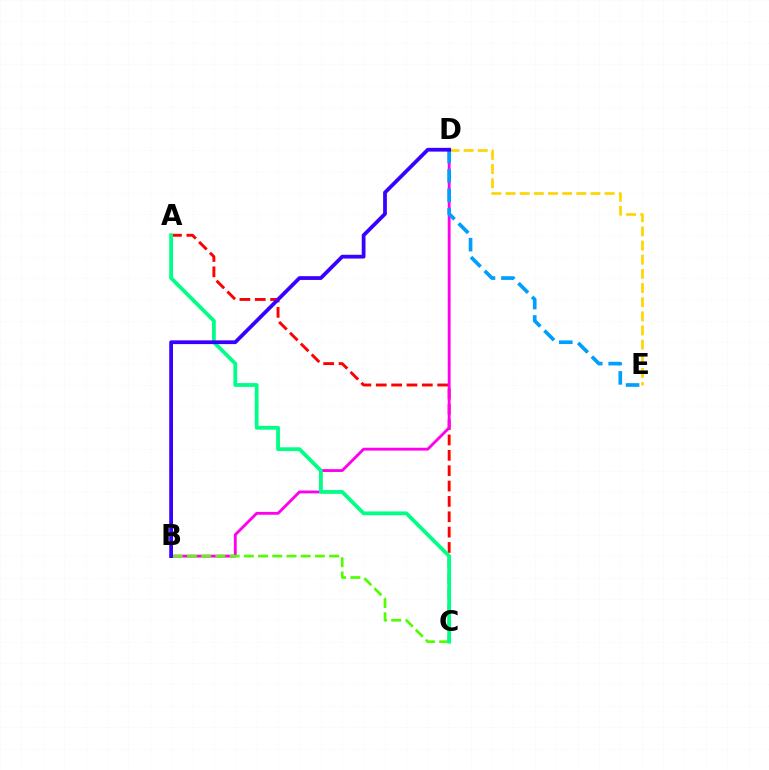{('A', 'C'): [{'color': '#ff0000', 'line_style': 'dashed', 'thickness': 2.09}, {'color': '#00ff86', 'line_style': 'solid', 'thickness': 2.73}], ('B', 'D'): [{'color': '#ff00ed', 'line_style': 'solid', 'thickness': 2.06}, {'color': '#3700ff', 'line_style': 'solid', 'thickness': 2.71}], ('D', 'E'): [{'color': '#ffd500', 'line_style': 'dashed', 'thickness': 1.92}, {'color': '#009eff', 'line_style': 'dashed', 'thickness': 2.64}], ('B', 'C'): [{'color': '#4fff00', 'line_style': 'dashed', 'thickness': 1.93}]}